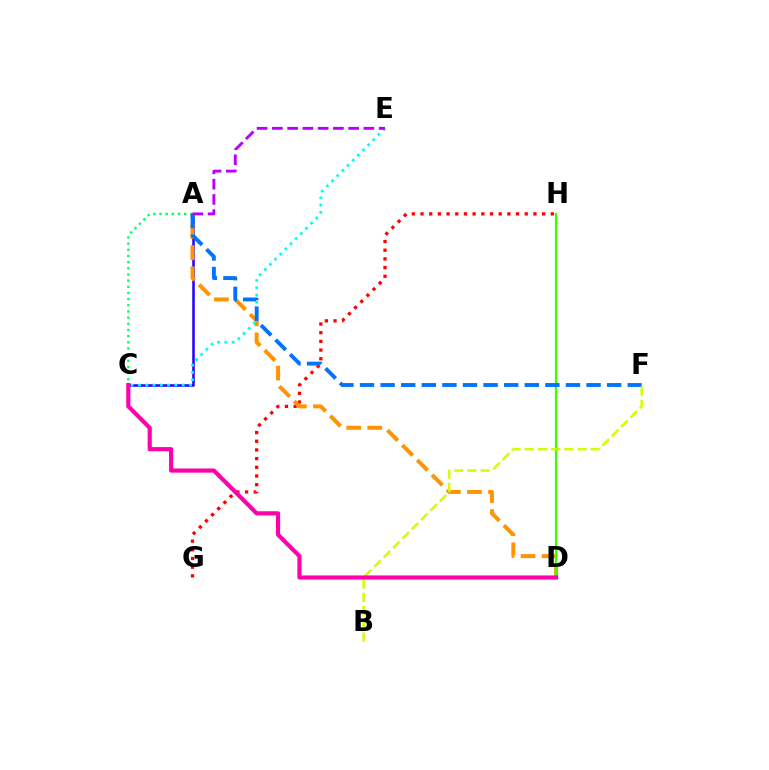{('A', 'C'): [{'color': '#2500ff', 'line_style': 'solid', 'thickness': 1.82}, {'color': '#00ff5c', 'line_style': 'dotted', 'thickness': 1.68}], ('G', 'H'): [{'color': '#ff0000', 'line_style': 'dotted', 'thickness': 2.36}], ('A', 'D'): [{'color': '#ff9400', 'line_style': 'dashed', 'thickness': 2.86}], ('D', 'H'): [{'color': '#3dff00', 'line_style': 'solid', 'thickness': 1.63}], ('C', 'E'): [{'color': '#00fff6', 'line_style': 'dotted', 'thickness': 1.98}], ('A', 'F'): [{'color': '#0074ff', 'line_style': 'dashed', 'thickness': 2.8}], ('B', 'F'): [{'color': '#d1ff00', 'line_style': 'dashed', 'thickness': 1.8}], ('C', 'D'): [{'color': '#ff00ac', 'line_style': 'solid', 'thickness': 2.99}], ('A', 'E'): [{'color': '#b900ff', 'line_style': 'dashed', 'thickness': 2.07}]}